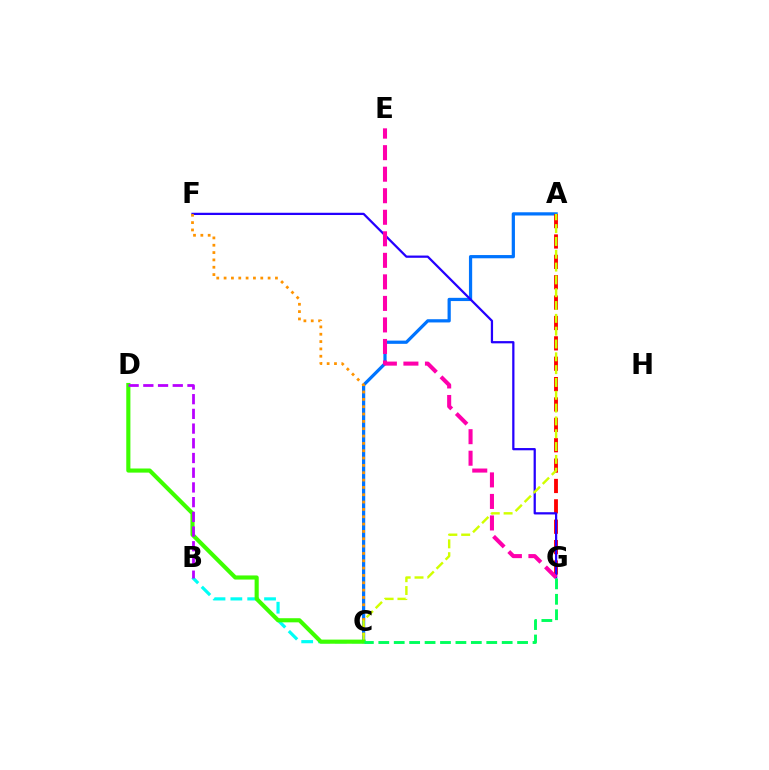{('B', 'C'): [{'color': '#00fff6', 'line_style': 'dashed', 'thickness': 2.29}], ('A', 'C'): [{'color': '#0074ff', 'line_style': 'solid', 'thickness': 2.32}, {'color': '#d1ff00', 'line_style': 'dashed', 'thickness': 1.74}], ('A', 'G'): [{'color': '#ff0000', 'line_style': 'dashed', 'thickness': 2.77}], ('F', 'G'): [{'color': '#2500ff', 'line_style': 'solid', 'thickness': 1.62}], ('C', 'F'): [{'color': '#ff9400', 'line_style': 'dotted', 'thickness': 1.99}], ('C', 'D'): [{'color': '#3dff00', 'line_style': 'solid', 'thickness': 2.97}], ('B', 'D'): [{'color': '#b900ff', 'line_style': 'dashed', 'thickness': 2.0}], ('E', 'G'): [{'color': '#ff00ac', 'line_style': 'dashed', 'thickness': 2.93}], ('C', 'G'): [{'color': '#00ff5c', 'line_style': 'dashed', 'thickness': 2.09}]}